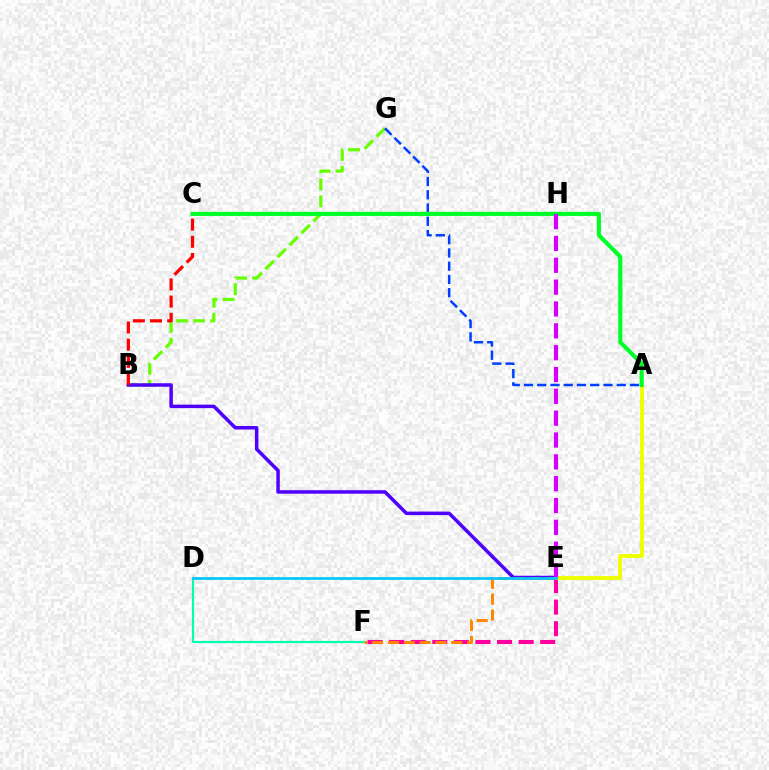{('B', 'G'): [{'color': '#66ff00', 'line_style': 'dashed', 'thickness': 2.31}], ('B', 'E'): [{'color': '#4f00ff', 'line_style': 'solid', 'thickness': 2.52}], ('D', 'F'): [{'color': '#00ffaf', 'line_style': 'solid', 'thickness': 1.58}], ('E', 'F'): [{'color': '#ff00a0', 'line_style': 'dashed', 'thickness': 2.93}, {'color': '#ff8800', 'line_style': 'dashed', 'thickness': 2.15}], ('A', 'G'): [{'color': '#003fff', 'line_style': 'dashed', 'thickness': 1.8}], ('B', 'C'): [{'color': '#ff0000', 'line_style': 'dashed', 'thickness': 2.33}], ('A', 'E'): [{'color': '#eeff00', 'line_style': 'solid', 'thickness': 2.8}], ('A', 'C'): [{'color': '#00ff27', 'line_style': 'solid', 'thickness': 2.97}], ('E', 'H'): [{'color': '#d600ff', 'line_style': 'dashed', 'thickness': 2.97}], ('D', 'E'): [{'color': '#00c7ff', 'line_style': 'solid', 'thickness': 1.92}]}